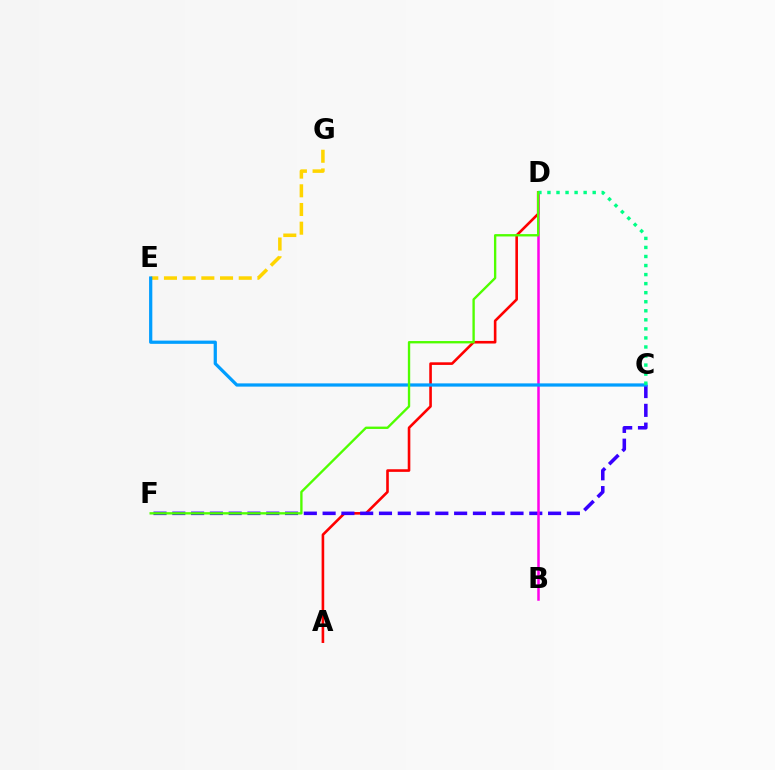{('A', 'D'): [{'color': '#ff0000', 'line_style': 'solid', 'thickness': 1.88}], ('C', 'F'): [{'color': '#3700ff', 'line_style': 'dashed', 'thickness': 2.55}], ('E', 'G'): [{'color': '#ffd500', 'line_style': 'dashed', 'thickness': 2.54}], ('B', 'D'): [{'color': '#ff00ed', 'line_style': 'solid', 'thickness': 1.8}], ('C', 'E'): [{'color': '#009eff', 'line_style': 'solid', 'thickness': 2.33}], ('C', 'D'): [{'color': '#00ff86', 'line_style': 'dotted', 'thickness': 2.46}], ('D', 'F'): [{'color': '#4fff00', 'line_style': 'solid', 'thickness': 1.69}]}